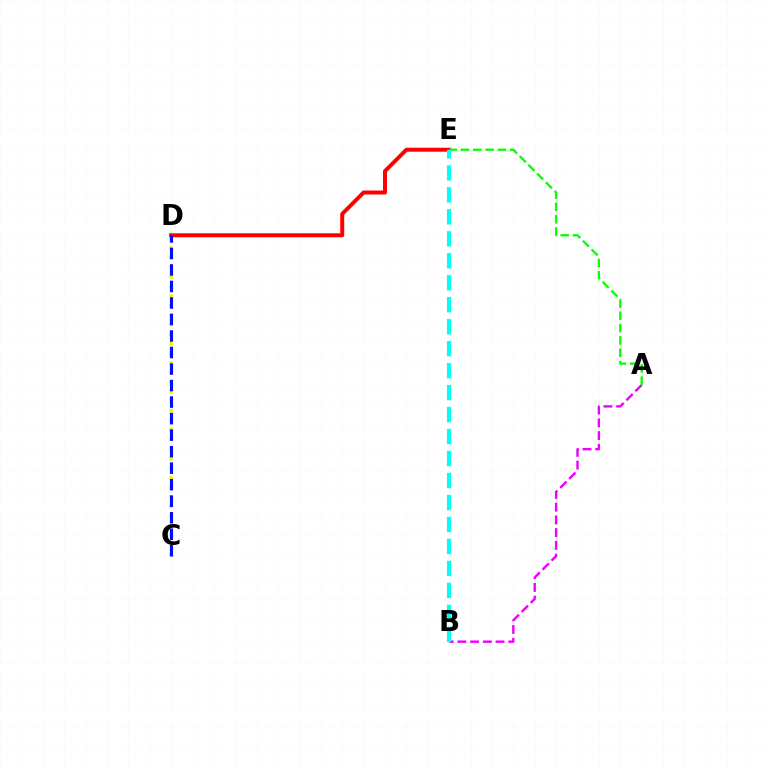{('D', 'E'): [{'color': '#ff0000', 'line_style': 'solid', 'thickness': 2.86}], ('C', 'D'): [{'color': '#fcf500', 'line_style': 'dotted', 'thickness': 2.6}, {'color': '#0010ff', 'line_style': 'dashed', 'thickness': 2.24}], ('A', 'B'): [{'color': '#ee00ff', 'line_style': 'dashed', 'thickness': 1.73}], ('A', 'E'): [{'color': '#08ff00', 'line_style': 'dashed', 'thickness': 1.67}], ('B', 'E'): [{'color': '#00fff6', 'line_style': 'dashed', 'thickness': 2.99}]}